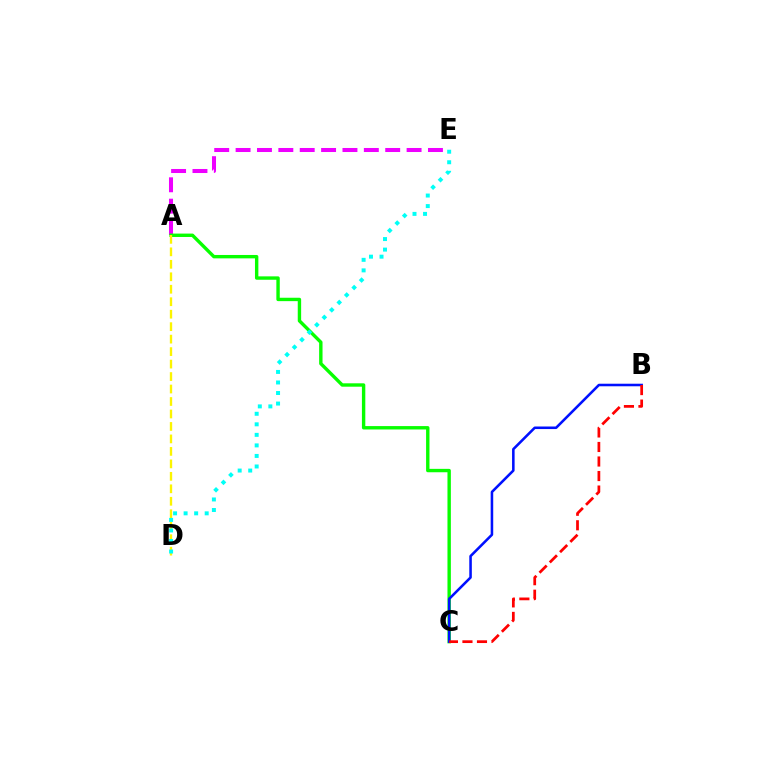{('A', 'E'): [{'color': '#ee00ff', 'line_style': 'dashed', 'thickness': 2.9}], ('A', 'C'): [{'color': '#08ff00', 'line_style': 'solid', 'thickness': 2.44}], ('B', 'C'): [{'color': '#0010ff', 'line_style': 'solid', 'thickness': 1.84}, {'color': '#ff0000', 'line_style': 'dashed', 'thickness': 1.97}], ('A', 'D'): [{'color': '#fcf500', 'line_style': 'dashed', 'thickness': 1.69}], ('D', 'E'): [{'color': '#00fff6', 'line_style': 'dotted', 'thickness': 2.86}]}